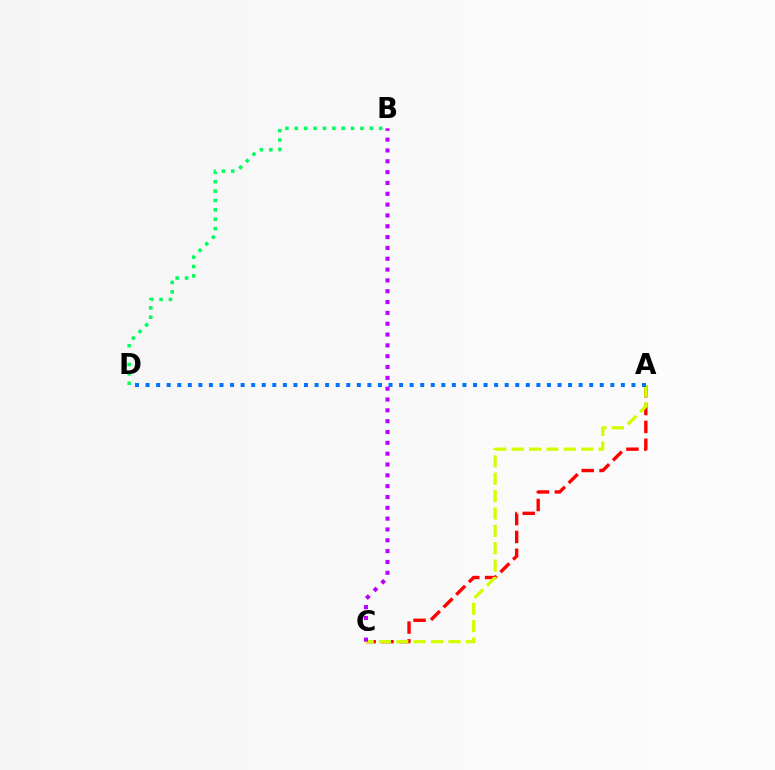{('A', 'C'): [{'color': '#ff0000', 'line_style': 'dashed', 'thickness': 2.42}, {'color': '#d1ff00', 'line_style': 'dashed', 'thickness': 2.36}], ('A', 'D'): [{'color': '#0074ff', 'line_style': 'dotted', 'thickness': 2.87}], ('B', 'C'): [{'color': '#b900ff', 'line_style': 'dotted', 'thickness': 2.94}], ('B', 'D'): [{'color': '#00ff5c', 'line_style': 'dotted', 'thickness': 2.55}]}